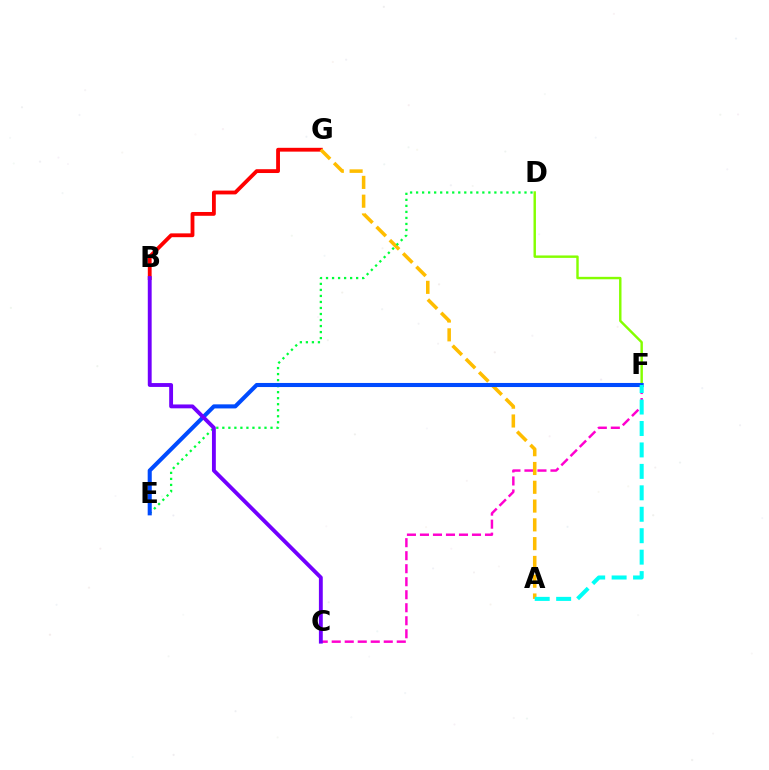{('C', 'F'): [{'color': '#ff00cf', 'line_style': 'dashed', 'thickness': 1.77}], ('D', 'F'): [{'color': '#84ff00', 'line_style': 'solid', 'thickness': 1.75}], ('B', 'G'): [{'color': '#ff0000', 'line_style': 'solid', 'thickness': 2.75}], ('A', 'G'): [{'color': '#ffbd00', 'line_style': 'dashed', 'thickness': 2.55}], ('D', 'E'): [{'color': '#00ff39', 'line_style': 'dotted', 'thickness': 1.64}], ('E', 'F'): [{'color': '#004bff', 'line_style': 'solid', 'thickness': 2.93}], ('B', 'C'): [{'color': '#7200ff', 'line_style': 'solid', 'thickness': 2.78}], ('A', 'F'): [{'color': '#00fff6', 'line_style': 'dashed', 'thickness': 2.91}]}